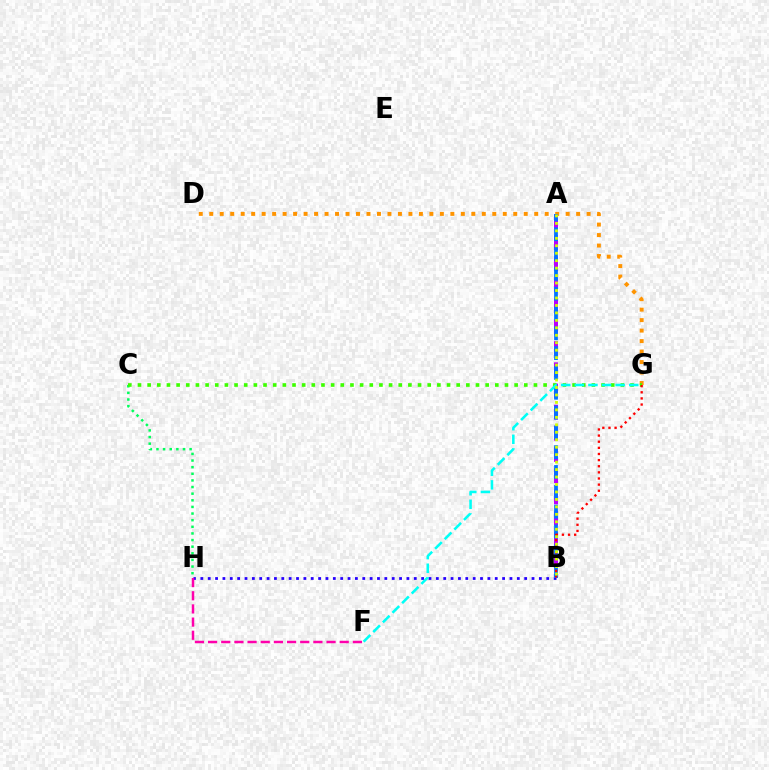{('D', 'G'): [{'color': '#ff9400', 'line_style': 'dotted', 'thickness': 2.85}], ('C', 'H'): [{'color': '#00ff5c', 'line_style': 'dotted', 'thickness': 1.8}], ('B', 'H'): [{'color': '#2500ff', 'line_style': 'dotted', 'thickness': 2.0}], ('A', 'B'): [{'color': '#b900ff', 'line_style': 'dashed', 'thickness': 2.88}, {'color': '#0074ff', 'line_style': 'dashed', 'thickness': 2.69}, {'color': '#d1ff00', 'line_style': 'dotted', 'thickness': 2.03}], ('F', 'H'): [{'color': '#ff00ac', 'line_style': 'dashed', 'thickness': 1.79}], ('C', 'G'): [{'color': '#3dff00', 'line_style': 'dotted', 'thickness': 2.62}], ('B', 'G'): [{'color': '#ff0000', 'line_style': 'dotted', 'thickness': 1.67}], ('F', 'G'): [{'color': '#00fff6', 'line_style': 'dashed', 'thickness': 1.85}]}